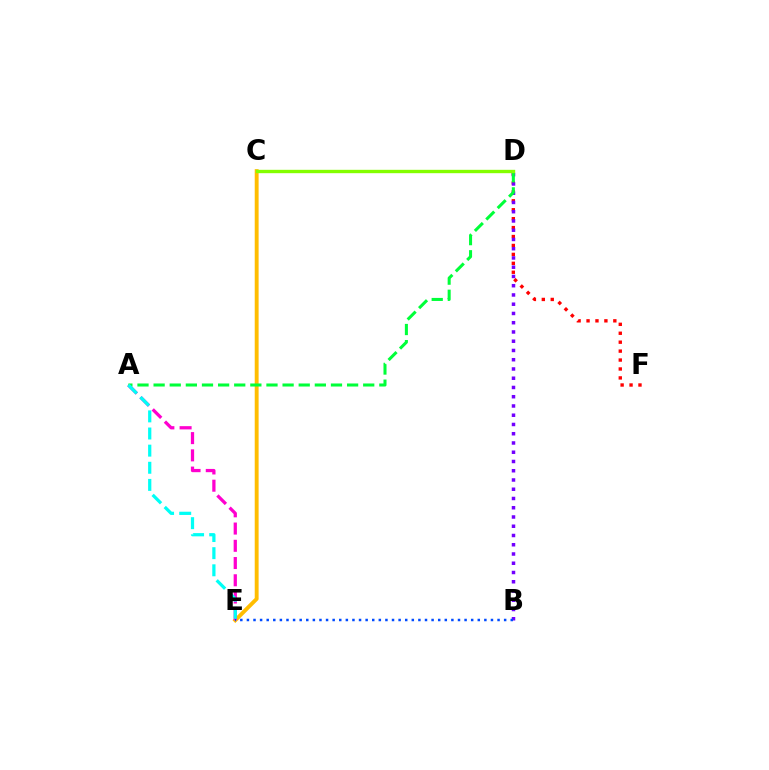{('D', 'F'): [{'color': '#ff0000', 'line_style': 'dotted', 'thickness': 2.43}], ('C', 'E'): [{'color': '#ffbd00', 'line_style': 'solid', 'thickness': 2.79}], ('B', 'D'): [{'color': '#7200ff', 'line_style': 'dotted', 'thickness': 2.51}], ('A', 'E'): [{'color': '#ff00cf', 'line_style': 'dashed', 'thickness': 2.34}, {'color': '#00fff6', 'line_style': 'dashed', 'thickness': 2.33}], ('A', 'D'): [{'color': '#00ff39', 'line_style': 'dashed', 'thickness': 2.19}], ('C', 'D'): [{'color': '#84ff00', 'line_style': 'solid', 'thickness': 2.43}], ('B', 'E'): [{'color': '#004bff', 'line_style': 'dotted', 'thickness': 1.79}]}